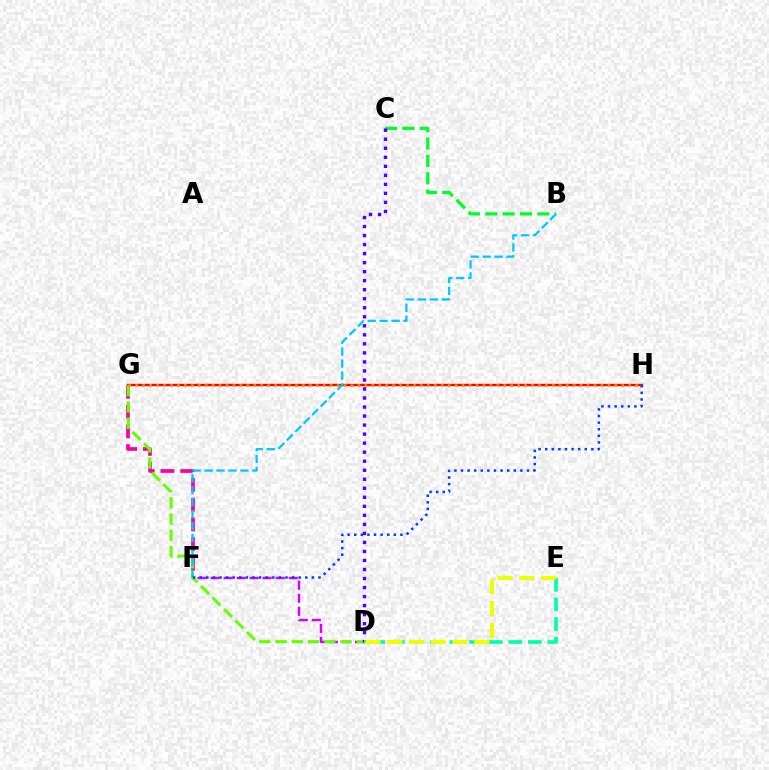{('B', 'C'): [{'color': '#00ff27', 'line_style': 'dashed', 'thickness': 2.35}], ('F', 'G'): [{'color': '#ff00a0', 'line_style': 'dashed', 'thickness': 2.68}], ('D', 'F'): [{'color': '#d600ff', 'line_style': 'dashed', 'thickness': 1.77}], ('G', 'H'): [{'color': '#ff0000', 'line_style': 'solid', 'thickness': 1.67}, {'color': '#ff8800', 'line_style': 'dotted', 'thickness': 1.89}], ('D', 'G'): [{'color': '#66ff00', 'line_style': 'dashed', 'thickness': 2.21}], ('B', 'F'): [{'color': '#00c7ff', 'line_style': 'dashed', 'thickness': 1.62}], ('C', 'D'): [{'color': '#4f00ff', 'line_style': 'dotted', 'thickness': 2.45}], ('D', 'E'): [{'color': '#00ffaf', 'line_style': 'dashed', 'thickness': 2.66}, {'color': '#eeff00', 'line_style': 'dashed', 'thickness': 2.96}], ('F', 'H'): [{'color': '#003fff', 'line_style': 'dotted', 'thickness': 1.79}]}